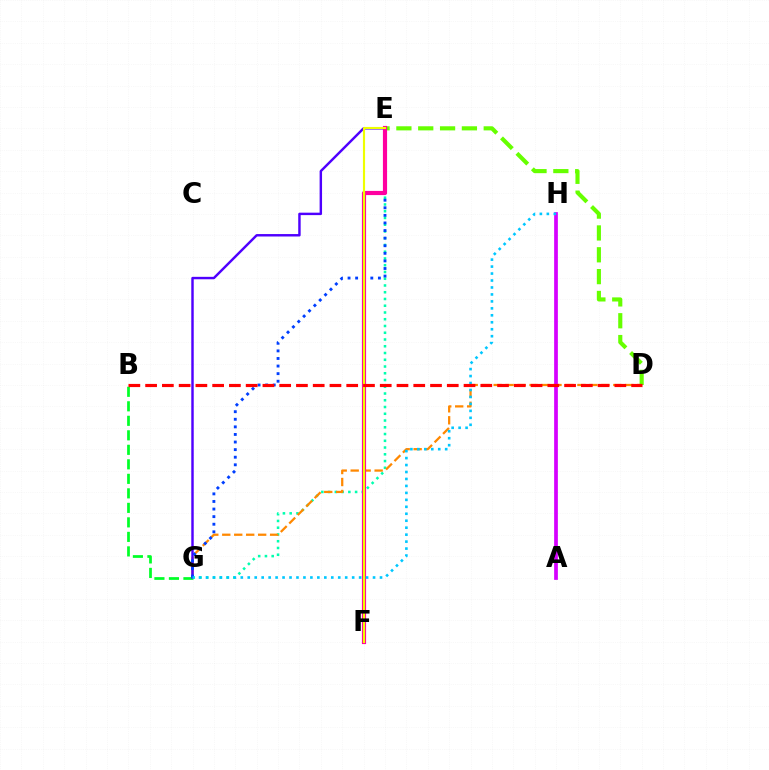{('B', 'G'): [{'color': '#00ff27', 'line_style': 'dashed', 'thickness': 1.97}], ('E', 'G'): [{'color': '#00ffaf', 'line_style': 'dotted', 'thickness': 1.83}, {'color': '#4f00ff', 'line_style': 'solid', 'thickness': 1.76}, {'color': '#003fff', 'line_style': 'dotted', 'thickness': 2.06}], ('D', 'G'): [{'color': '#ff8800', 'line_style': 'dashed', 'thickness': 1.63}], ('D', 'E'): [{'color': '#66ff00', 'line_style': 'dashed', 'thickness': 2.97}], ('A', 'H'): [{'color': '#d600ff', 'line_style': 'solid', 'thickness': 2.68}], ('E', 'F'): [{'color': '#ff00a0', 'line_style': 'solid', 'thickness': 3.0}, {'color': '#eeff00', 'line_style': 'solid', 'thickness': 1.54}], ('G', 'H'): [{'color': '#00c7ff', 'line_style': 'dotted', 'thickness': 1.89}], ('B', 'D'): [{'color': '#ff0000', 'line_style': 'dashed', 'thickness': 2.28}]}